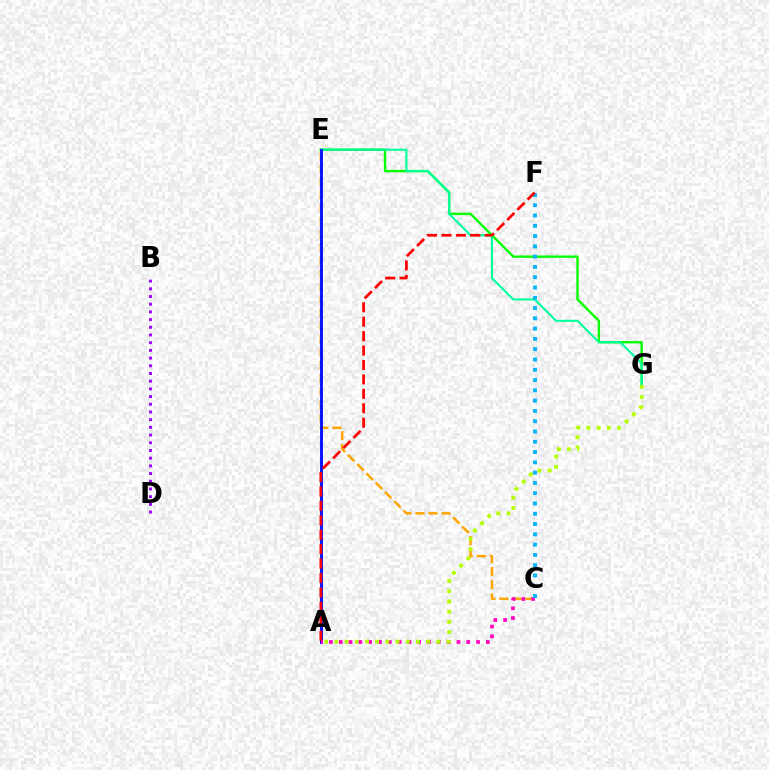{('E', 'G'): [{'color': '#08ff00', 'line_style': 'solid', 'thickness': 1.73}, {'color': '#00ff9d', 'line_style': 'solid', 'thickness': 1.51}], ('B', 'D'): [{'color': '#9b00ff', 'line_style': 'dotted', 'thickness': 2.09}], ('C', 'E'): [{'color': '#ffa500', 'line_style': 'dashed', 'thickness': 1.78}], ('A', 'E'): [{'color': '#0010ff', 'line_style': 'solid', 'thickness': 2.07}], ('A', 'C'): [{'color': '#ff00bd', 'line_style': 'dotted', 'thickness': 2.67}], ('A', 'G'): [{'color': '#b3ff00', 'line_style': 'dotted', 'thickness': 2.77}], ('C', 'F'): [{'color': '#00b5ff', 'line_style': 'dotted', 'thickness': 2.79}], ('A', 'F'): [{'color': '#ff0000', 'line_style': 'dashed', 'thickness': 1.96}]}